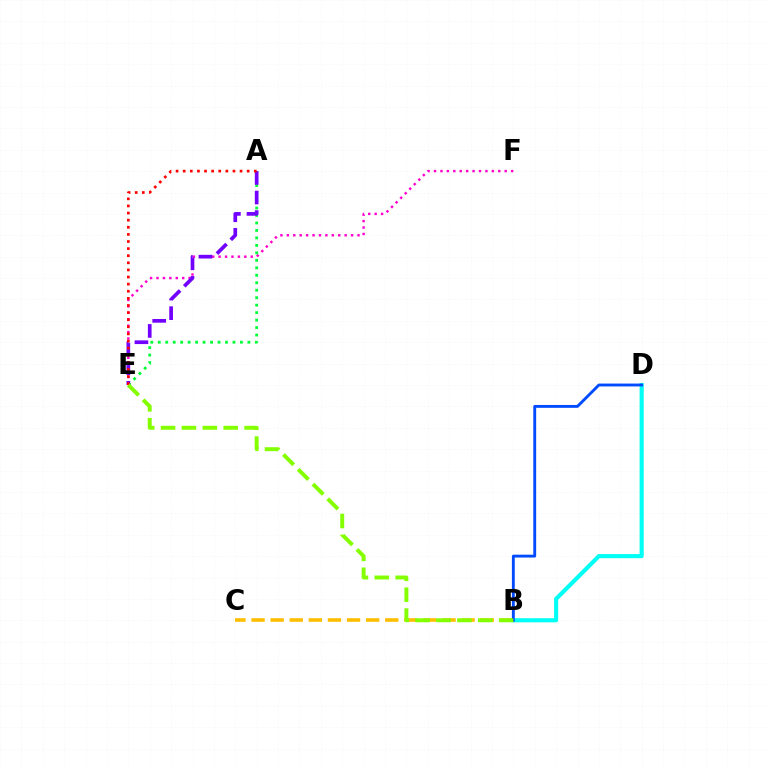{('E', 'F'): [{'color': '#ff00cf', 'line_style': 'dotted', 'thickness': 1.75}], ('B', 'C'): [{'color': '#ffbd00', 'line_style': 'dashed', 'thickness': 2.59}], ('A', 'E'): [{'color': '#00ff39', 'line_style': 'dotted', 'thickness': 2.03}, {'color': '#7200ff', 'line_style': 'dashed', 'thickness': 2.66}, {'color': '#ff0000', 'line_style': 'dotted', 'thickness': 1.93}], ('B', 'D'): [{'color': '#00fff6', 'line_style': 'solid', 'thickness': 2.97}, {'color': '#004bff', 'line_style': 'solid', 'thickness': 2.07}], ('B', 'E'): [{'color': '#84ff00', 'line_style': 'dashed', 'thickness': 2.84}]}